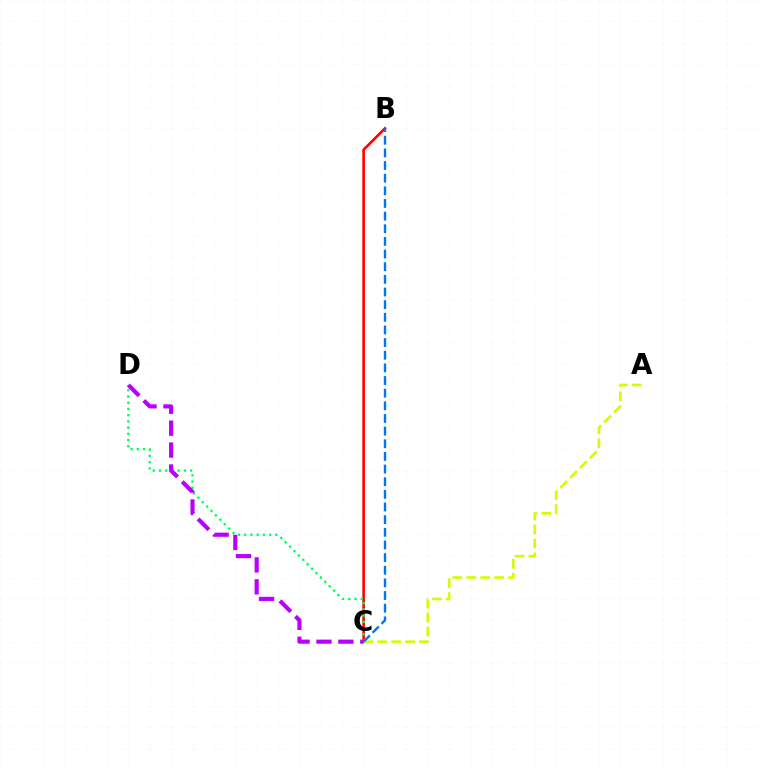{('B', 'C'): [{'color': '#ff0000', 'line_style': 'solid', 'thickness': 1.87}, {'color': '#0074ff', 'line_style': 'dashed', 'thickness': 1.72}], ('A', 'C'): [{'color': '#d1ff00', 'line_style': 'dashed', 'thickness': 1.89}], ('C', 'D'): [{'color': '#00ff5c', 'line_style': 'dotted', 'thickness': 1.69}, {'color': '#b900ff', 'line_style': 'dashed', 'thickness': 2.98}]}